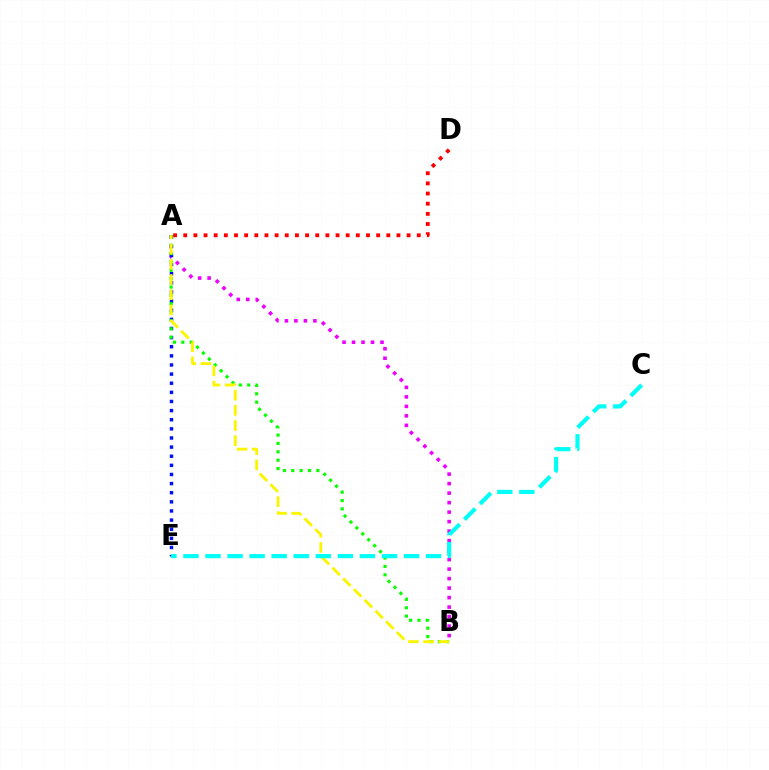{('A', 'B'): [{'color': '#ee00ff', 'line_style': 'dotted', 'thickness': 2.58}, {'color': '#08ff00', 'line_style': 'dotted', 'thickness': 2.27}, {'color': '#fcf500', 'line_style': 'dashed', 'thickness': 2.06}], ('A', 'E'): [{'color': '#0010ff', 'line_style': 'dotted', 'thickness': 2.48}], ('A', 'D'): [{'color': '#ff0000', 'line_style': 'dotted', 'thickness': 2.76}], ('C', 'E'): [{'color': '#00fff6', 'line_style': 'dashed', 'thickness': 3.0}]}